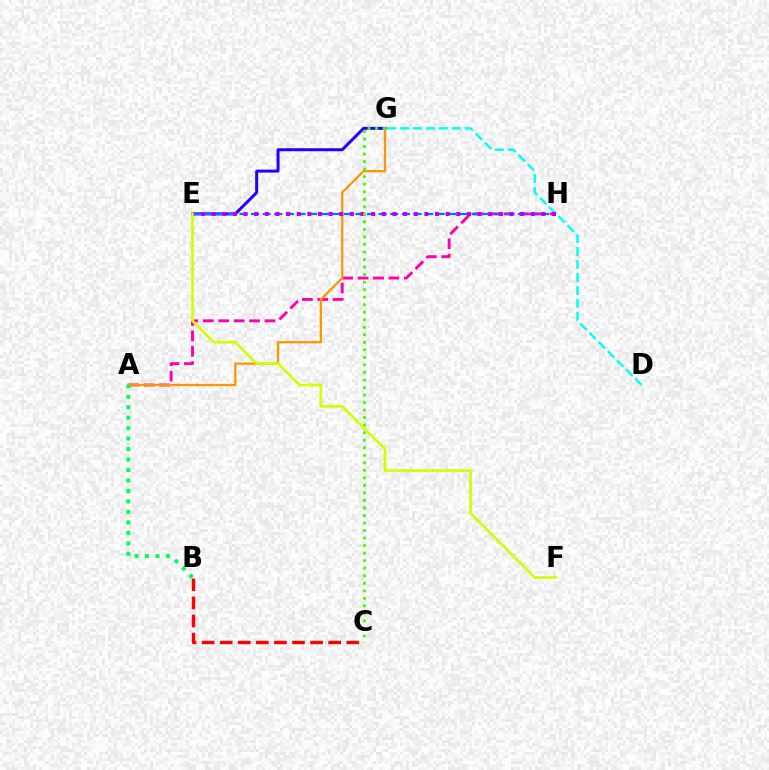{('E', 'G'): [{'color': '#2500ff', 'line_style': 'solid', 'thickness': 2.16}], ('A', 'H'): [{'color': '#ff00ac', 'line_style': 'dashed', 'thickness': 2.09}], ('D', 'G'): [{'color': '#00fff6', 'line_style': 'dashed', 'thickness': 1.76}], ('A', 'G'): [{'color': '#ff9400', 'line_style': 'solid', 'thickness': 1.62}], ('E', 'H'): [{'color': '#0074ff', 'line_style': 'dashed', 'thickness': 1.58}, {'color': '#b900ff', 'line_style': 'dotted', 'thickness': 2.89}], ('C', 'G'): [{'color': '#3dff00', 'line_style': 'dotted', 'thickness': 2.05}], ('A', 'B'): [{'color': '#00ff5c', 'line_style': 'dotted', 'thickness': 2.85}], ('E', 'F'): [{'color': '#d1ff00', 'line_style': 'solid', 'thickness': 1.92}], ('B', 'C'): [{'color': '#ff0000', 'line_style': 'dashed', 'thickness': 2.46}]}